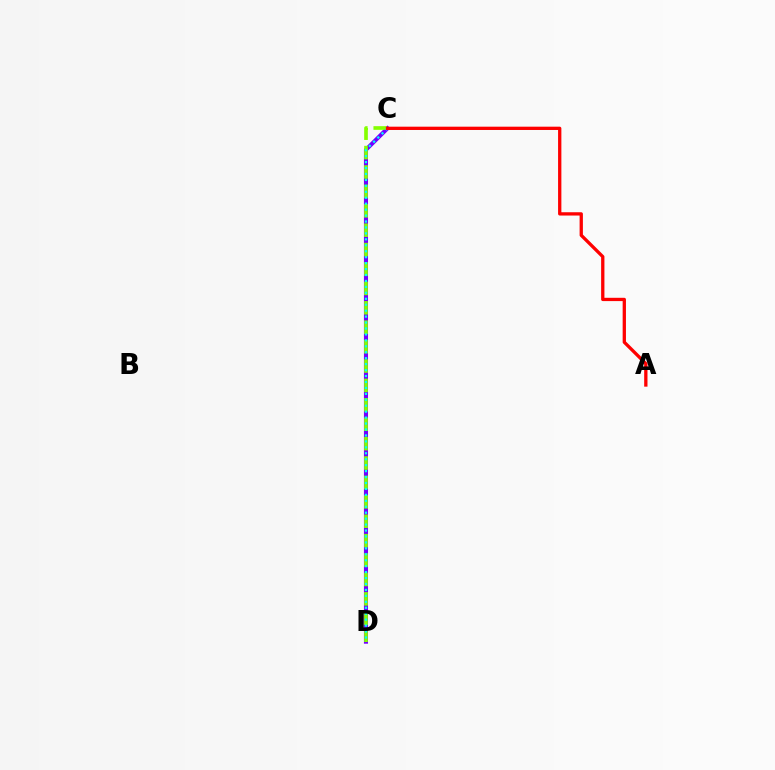{('C', 'D'): [{'color': '#7200ff', 'line_style': 'solid', 'thickness': 2.94}, {'color': '#84ff00', 'line_style': 'dashed', 'thickness': 2.64}, {'color': '#00fff6', 'line_style': 'dotted', 'thickness': 1.61}], ('A', 'C'): [{'color': '#ff0000', 'line_style': 'solid', 'thickness': 2.37}]}